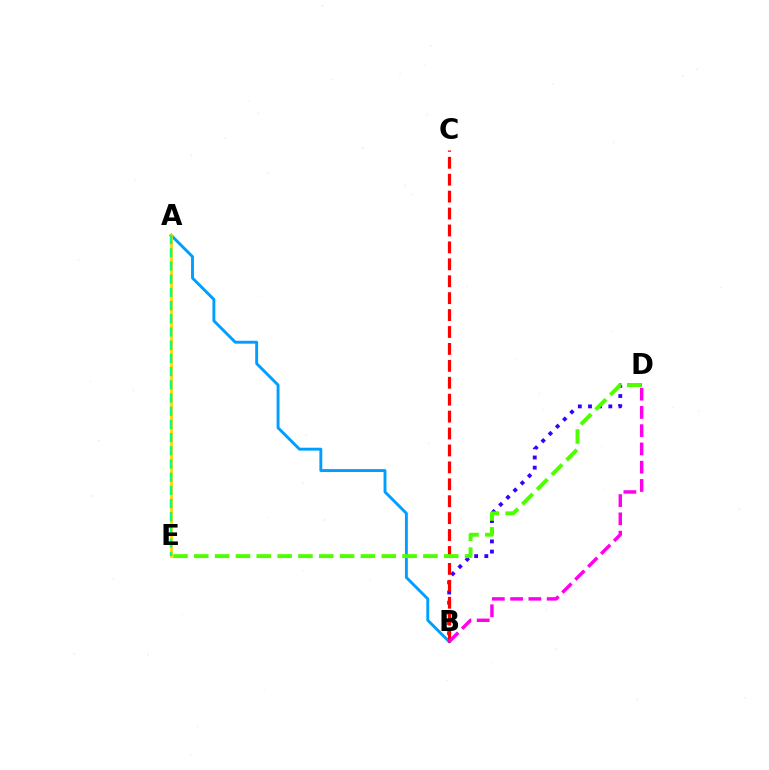{('B', 'D'): [{'color': '#3700ff', 'line_style': 'dotted', 'thickness': 2.76}, {'color': '#ff00ed', 'line_style': 'dashed', 'thickness': 2.48}], ('A', 'B'): [{'color': '#009eff', 'line_style': 'solid', 'thickness': 2.09}], ('B', 'C'): [{'color': '#ff0000', 'line_style': 'dashed', 'thickness': 2.3}], ('A', 'E'): [{'color': '#ffd500', 'line_style': 'solid', 'thickness': 2.0}, {'color': '#00ff86', 'line_style': 'dashed', 'thickness': 1.79}], ('D', 'E'): [{'color': '#4fff00', 'line_style': 'dashed', 'thickness': 2.83}]}